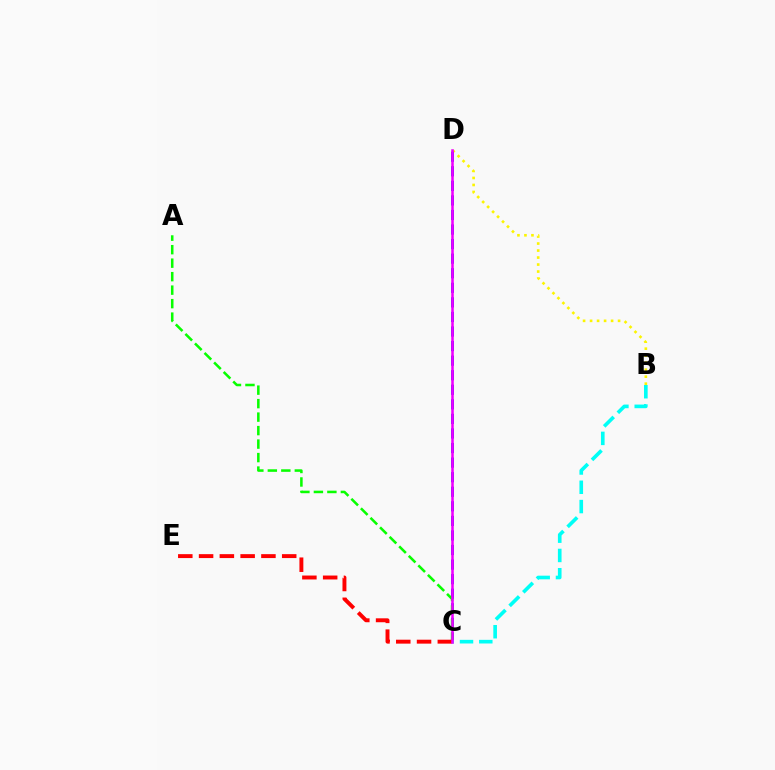{('B', 'D'): [{'color': '#fcf500', 'line_style': 'dotted', 'thickness': 1.9}], ('C', 'D'): [{'color': '#0010ff', 'line_style': 'dashed', 'thickness': 1.98}, {'color': '#ee00ff', 'line_style': 'solid', 'thickness': 1.83}], ('A', 'C'): [{'color': '#08ff00', 'line_style': 'dashed', 'thickness': 1.83}], ('C', 'E'): [{'color': '#ff0000', 'line_style': 'dashed', 'thickness': 2.82}], ('B', 'C'): [{'color': '#00fff6', 'line_style': 'dashed', 'thickness': 2.62}]}